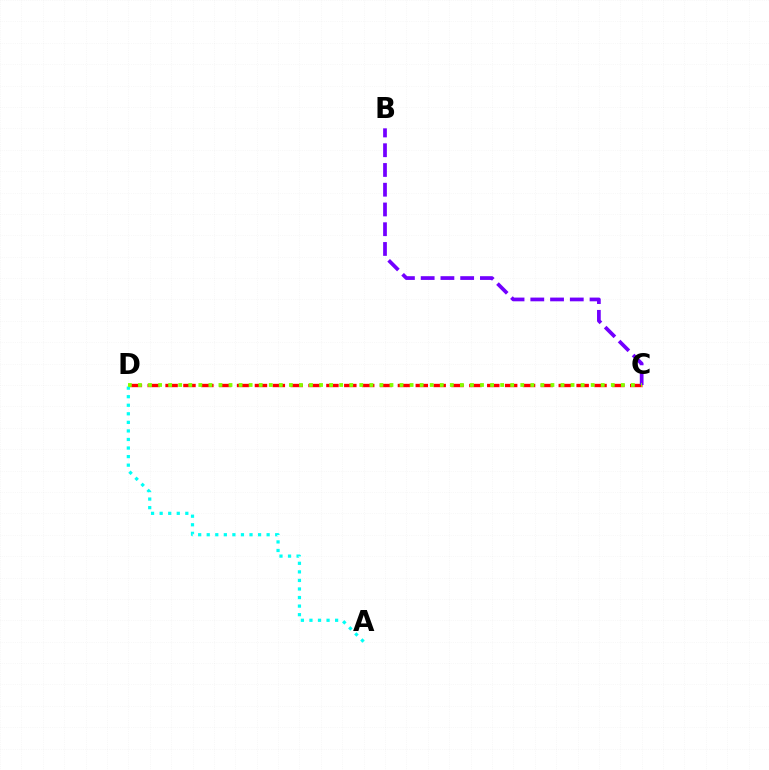{('A', 'D'): [{'color': '#00fff6', 'line_style': 'dotted', 'thickness': 2.33}], ('C', 'D'): [{'color': '#ff0000', 'line_style': 'dashed', 'thickness': 2.43}, {'color': '#84ff00', 'line_style': 'dotted', 'thickness': 2.73}], ('B', 'C'): [{'color': '#7200ff', 'line_style': 'dashed', 'thickness': 2.68}]}